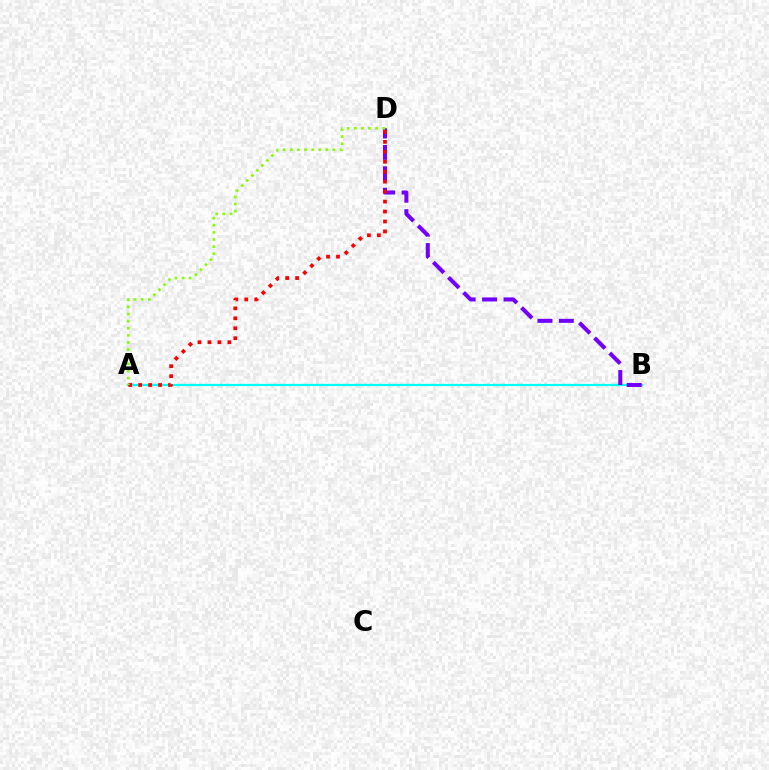{('A', 'B'): [{'color': '#00fff6', 'line_style': 'solid', 'thickness': 1.63}], ('B', 'D'): [{'color': '#7200ff', 'line_style': 'dashed', 'thickness': 2.91}], ('A', 'D'): [{'color': '#ff0000', 'line_style': 'dotted', 'thickness': 2.7}, {'color': '#84ff00', 'line_style': 'dotted', 'thickness': 1.93}]}